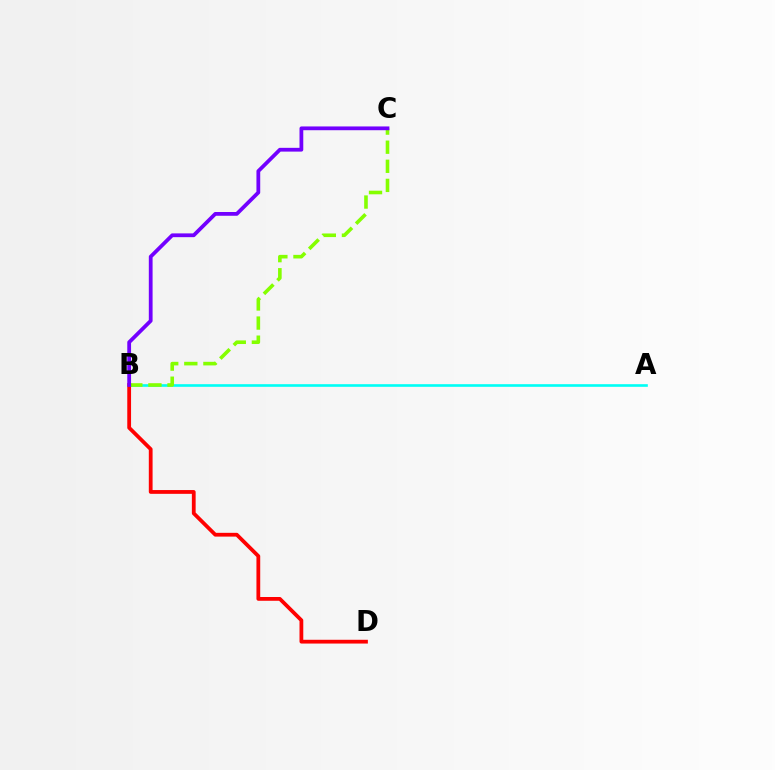{('A', 'B'): [{'color': '#00fff6', 'line_style': 'solid', 'thickness': 1.9}], ('B', 'C'): [{'color': '#84ff00', 'line_style': 'dashed', 'thickness': 2.59}, {'color': '#7200ff', 'line_style': 'solid', 'thickness': 2.72}], ('B', 'D'): [{'color': '#ff0000', 'line_style': 'solid', 'thickness': 2.72}]}